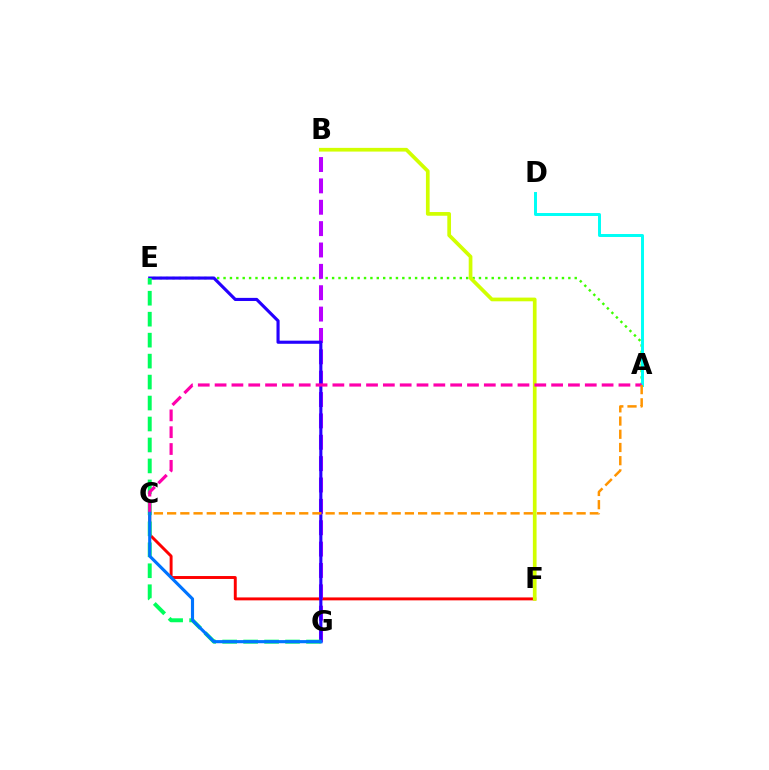{('A', 'E'): [{'color': '#3dff00', 'line_style': 'dotted', 'thickness': 1.73}], ('C', 'F'): [{'color': '#ff0000', 'line_style': 'solid', 'thickness': 2.11}], ('A', 'D'): [{'color': '#00fff6', 'line_style': 'solid', 'thickness': 2.14}], ('B', 'G'): [{'color': '#b900ff', 'line_style': 'dashed', 'thickness': 2.9}], ('E', 'G'): [{'color': '#2500ff', 'line_style': 'solid', 'thickness': 2.25}, {'color': '#00ff5c', 'line_style': 'dashed', 'thickness': 2.85}], ('B', 'F'): [{'color': '#d1ff00', 'line_style': 'solid', 'thickness': 2.67}], ('A', 'C'): [{'color': '#ff00ac', 'line_style': 'dashed', 'thickness': 2.29}, {'color': '#ff9400', 'line_style': 'dashed', 'thickness': 1.79}], ('C', 'G'): [{'color': '#0074ff', 'line_style': 'solid', 'thickness': 2.26}]}